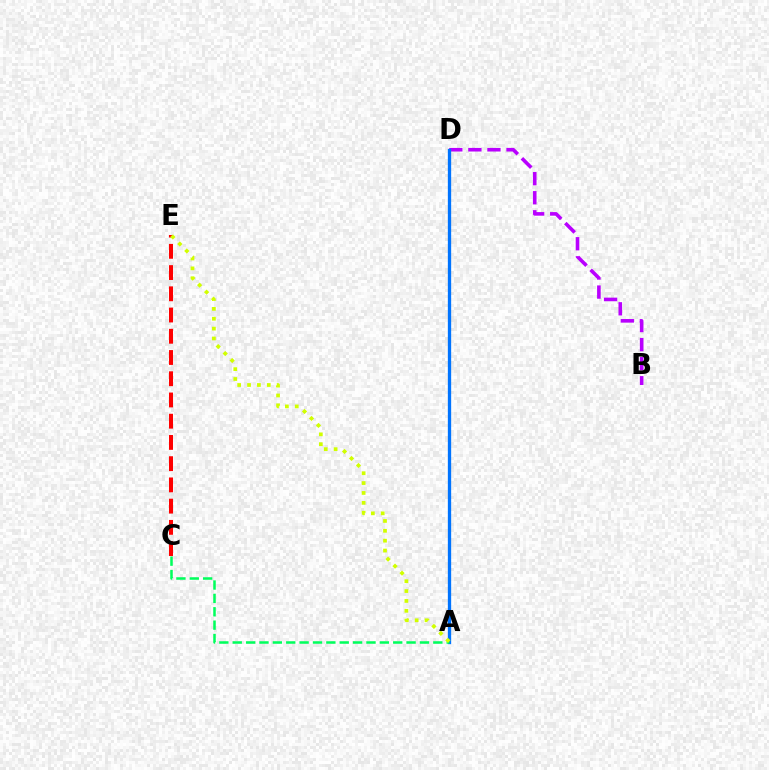{('B', 'D'): [{'color': '#b900ff', 'line_style': 'dashed', 'thickness': 2.59}], ('A', 'D'): [{'color': '#0074ff', 'line_style': 'solid', 'thickness': 2.39}], ('C', 'E'): [{'color': '#ff0000', 'line_style': 'dashed', 'thickness': 2.88}], ('A', 'C'): [{'color': '#00ff5c', 'line_style': 'dashed', 'thickness': 1.82}], ('A', 'E'): [{'color': '#d1ff00', 'line_style': 'dotted', 'thickness': 2.68}]}